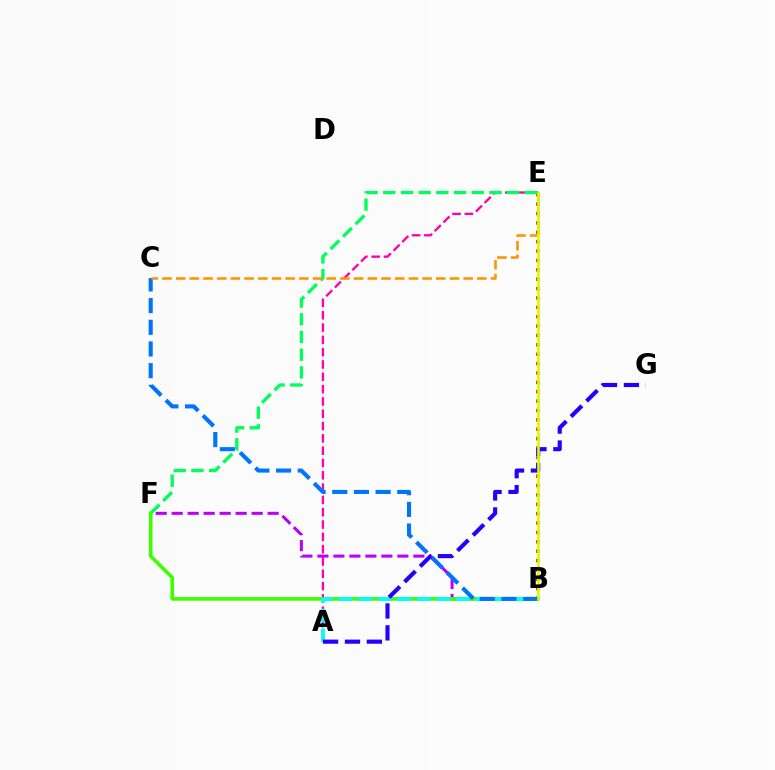{('B', 'E'): [{'color': '#ff0000', 'line_style': 'dotted', 'thickness': 2.55}, {'color': '#d1ff00', 'line_style': 'solid', 'thickness': 1.91}], ('A', 'E'): [{'color': '#ff00ac', 'line_style': 'dashed', 'thickness': 1.67}], ('B', 'F'): [{'color': '#b900ff', 'line_style': 'dashed', 'thickness': 2.17}, {'color': '#3dff00', 'line_style': 'solid', 'thickness': 2.61}], ('E', 'F'): [{'color': '#00ff5c', 'line_style': 'dashed', 'thickness': 2.4}], ('A', 'B'): [{'color': '#00fff6', 'line_style': 'dashed', 'thickness': 2.66}], ('B', 'C'): [{'color': '#0074ff', 'line_style': 'dashed', 'thickness': 2.94}], ('C', 'E'): [{'color': '#ff9400', 'line_style': 'dashed', 'thickness': 1.86}], ('A', 'G'): [{'color': '#2500ff', 'line_style': 'dashed', 'thickness': 2.98}]}